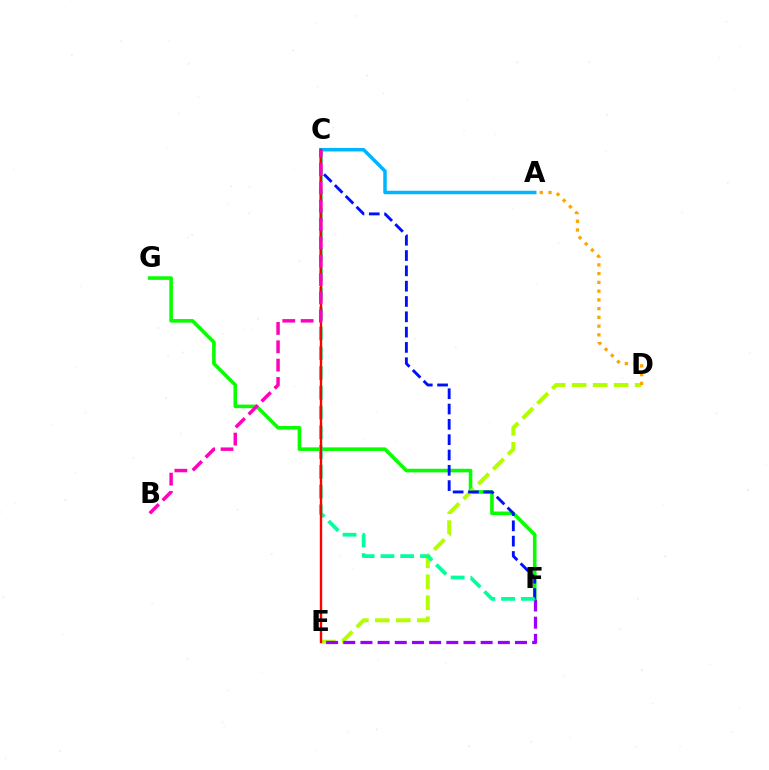{('F', 'G'): [{'color': '#08ff00', 'line_style': 'solid', 'thickness': 2.58}], ('D', 'E'): [{'color': '#b3ff00', 'line_style': 'dashed', 'thickness': 2.85}], ('A', 'C'): [{'color': '#00b5ff', 'line_style': 'solid', 'thickness': 2.52}], ('C', 'F'): [{'color': '#0010ff', 'line_style': 'dashed', 'thickness': 2.08}, {'color': '#00ff9d', 'line_style': 'dashed', 'thickness': 2.68}], ('E', 'F'): [{'color': '#9b00ff', 'line_style': 'dashed', 'thickness': 2.33}], ('C', 'E'): [{'color': '#ff0000', 'line_style': 'solid', 'thickness': 1.71}], ('A', 'D'): [{'color': '#ffa500', 'line_style': 'dotted', 'thickness': 2.38}], ('B', 'C'): [{'color': '#ff00bd', 'line_style': 'dashed', 'thickness': 2.49}]}